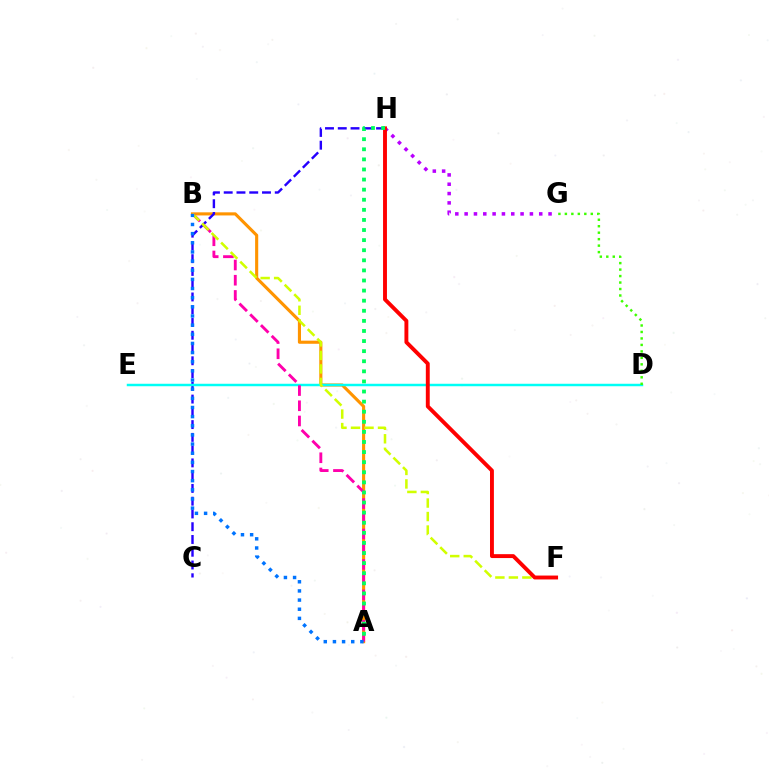{('A', 'B'): [{'color': '#ff9400', 'line_style': 'solid', 'thickness': 2.24}, {'color': '#ff00ac', 'line_style': 'dashed', 'thickness': 2.07}, {'color': '#0074ff', 'line_style': 'dotted', 'thickness': 2.49}], ('C', 'H'): [{'color': '#2500ff', 'line_style': 'dashed', 'thickness': 1.73}], ('D', 'E'): [{'color': '#00fff6', 'line_style': 'solid', 'thickness': 1.78}], ('G', 'H'): [{'color': '#b900ff', 'line_style': 'dotted', 'thickness': 2.53}], ('B', 'F'): [{'color': '#d1ff00', 'line_style': 'dashed', 'thickness': 1.83}], ('F', 'H'): [{'color': '#ff0000', 'line_style': 'solid', 'thickness': 2.81}], ('D', 'G'): [{'color': '#3dff00', 'line_style': 'dotted', 'thickness': 1.76}], ('A', 'H'): [{'color': '#00ff5c', 'line_style': 'dotted', 'thickness': 2.74}]}